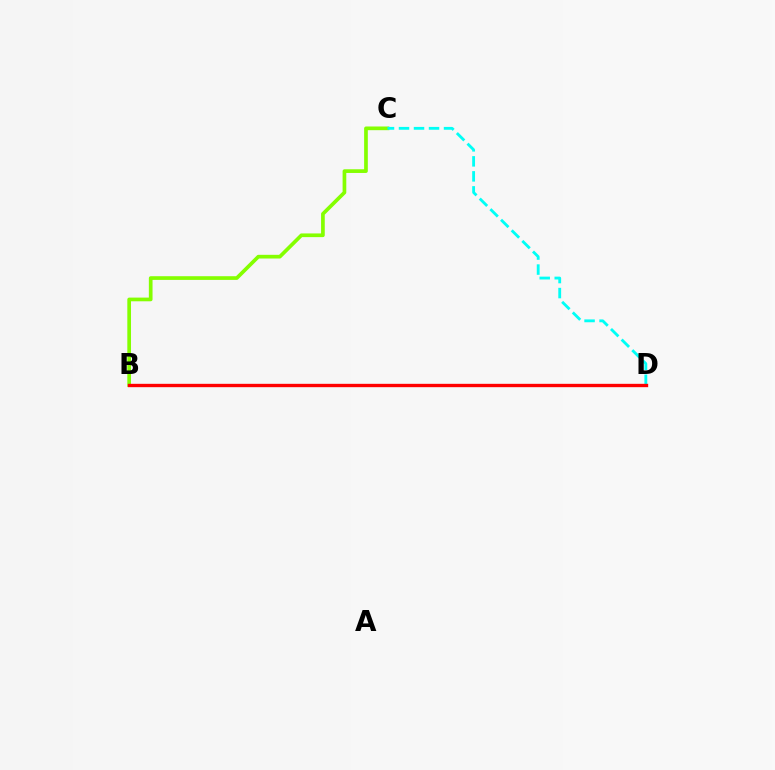{('B', 'C'): [{'color': '#84ff00', 'line_style': 'solid', 'thickness': 2.66}], ('B', 'D'): [{'color': '#7200ff', 'line_style': 'dotted', 'thickness': 1.97}, {'color': '#ff0000', 'line_style': 'solid', 'thickness': 2.41}], ('C', 'D'): [{'color': '#00fff6', 'line_style': 'dashed', 'thickness': 2.04}]}